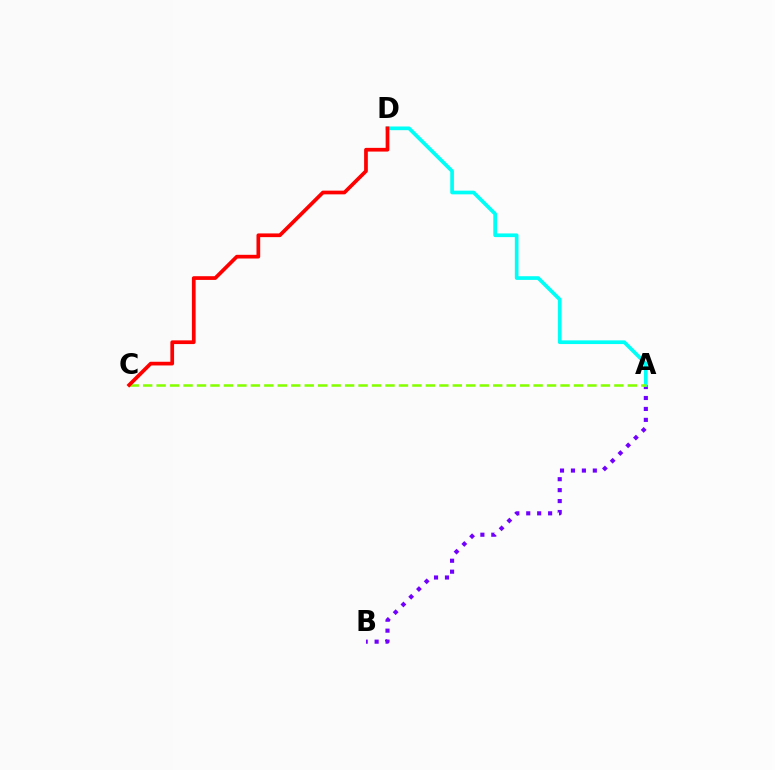{('A', 'B'): [{'color': '#7200ff', 'line_style': 'dotted', 'thickness': 2.97}], ('A', 'D'): [{'color': '#00fff6', 'line_style': 'solid', 'thickness': 2.66}], ('A', 'C'): [{'color': '#84ff00', 'line_style': 'dashed', 'thickness': 1.83}], ('C', 'D'): [{'color': '#ff0000', 'line_style': 'solid', 'thickness': 2.67}]}